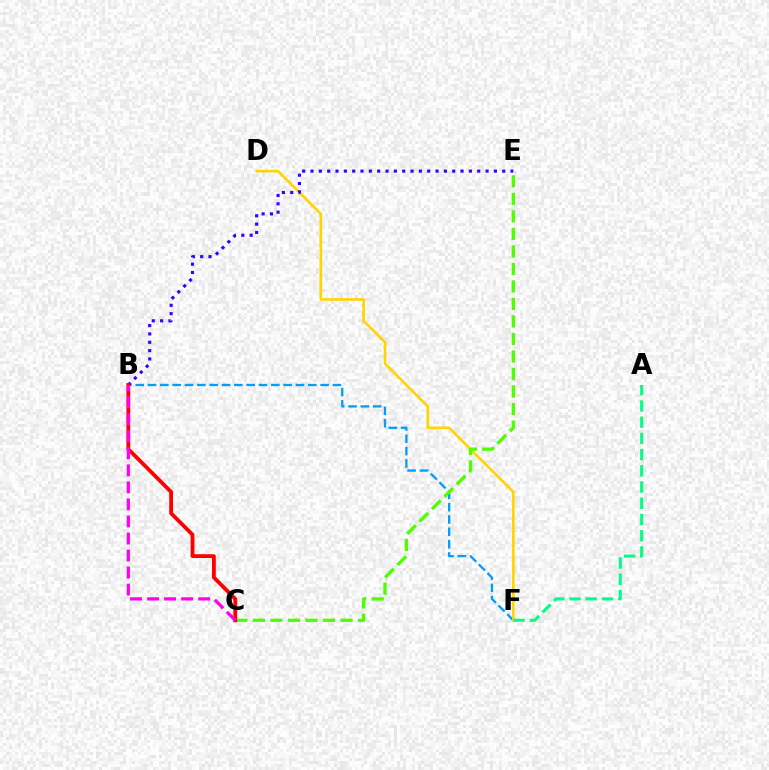{('B', 'F'): [{'color': '#009eff', 'line_style': 'dashed', 'thickness': 1.67}], ('D', 'F'): [{'color': '#ffd500', 'line_style': 'solid', 'thickness': 1.89}], ('B', 'E'): [{'color': '#3700ff', 'line_style': 'dotted', 'thickness': 2.26}], ('C', 'E'): [{'color': '#4fff00', 'line_style': 'dashed', 'thickness': 2.38}], ('B', 'C'): [{'color': '#ff0000', 'line_style': 'solid', 'thickness': 2.73}, {'color': '#ff00ed', 'line_style': 'dashed', 'thickness': 2.31}], ('A', 'F'): [{'color': '#00ff86', 'line_style': 'dashed', 'thickness': 2.2}]}